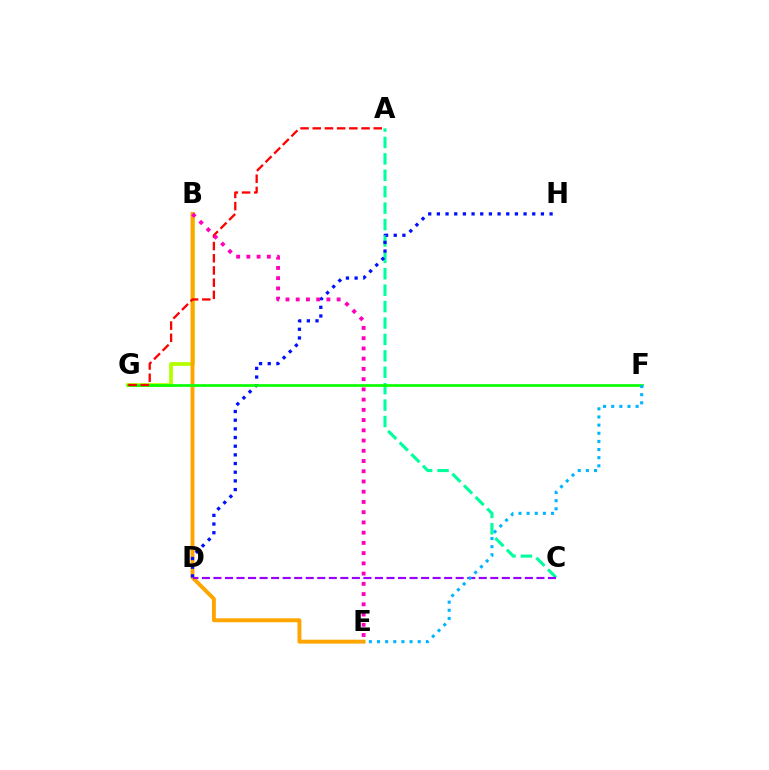{('A', 'C'): [{'color': '#00ff9d', 'line_style': 'dashed', 'thickness': 2.23}], ('B', 'G'): [{'color': '#b3ff00', 'line_style': 'solid', 'thickness': 2.7}], ('B', 'E'): [{'color': '#ffa500', 'line_style': 'solid', 'thickness': 2.82}, {'color': '#ff00bd', 'line_style': 'dotted', 'thickness': 2.78}], ('D', 'H'): [{'color': '#0010ff', 'line_style': 'dotted', 'thickness': 2.36}], ('F', 'G'): [{'color': '#08ff00', 'line_style': 'solid', 'thickness': 1.94}], ('A', 'G'): [{'color': '#ff0000', 'line_style': 'dashed', 'thickness': 1.66}], ('C', 'D'): [{'color': '#9b00ff', 'line_style': 'dashed', 'thickness': 1.57}], ('E', 'F'): [{'color': '#00b5ff', 'line_style': 'dotted', 'thickness': 2.21}]}